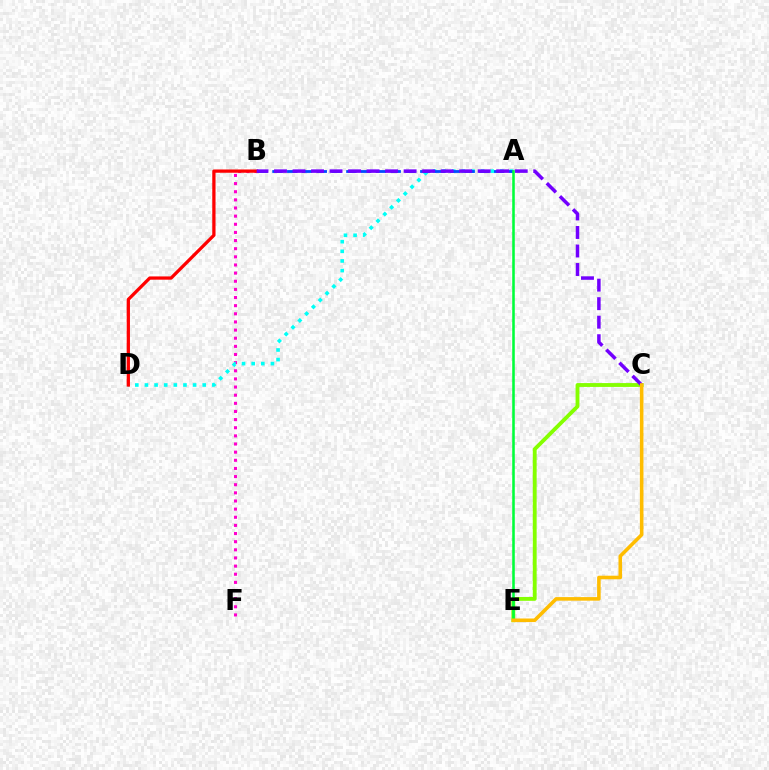{('C', 'E'): [{'color': '#84ff00', 'line_style': 'solid', 'thickness': 2.77}, {'color': '#ffbd00', 'line_style': 'solid', 'thickness': 2.57}], ('B', 'F'): [{'color': '#ff00cf', 'line_style': 'dotted', 'thickness': 2.21}], ('A', 'D'): [{'color': '#00fff6', 'line_style': 'dotted', 'thickness': 2.62}], ('B', 'D'): [{'color': '#ff0000', 'line_style': 'solid', 'thickness': 2.35}], ('A', 'B'): [{'color': '#004bff', 'line_style': 'dashed', 'thickness': 2.01}], ('B', 'C'): [{'color': '#7200ff', 'line_style': 'dashed', 'thickness': 2.52}], ('A', 'E'): [{'color': '#00ff39', 'line_style': 'solid', 'thickness': 1.84}]}